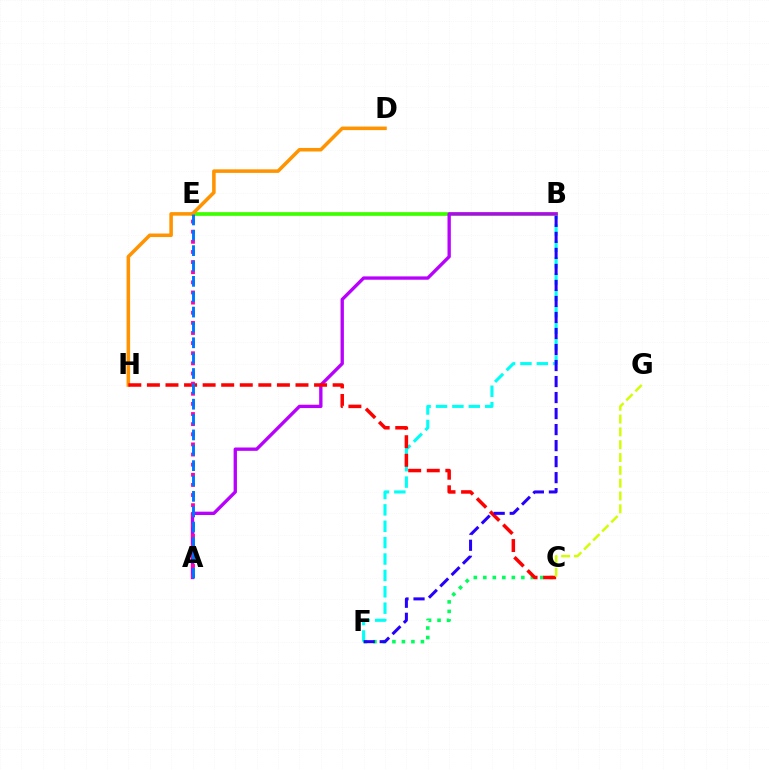{('B', 'F'): [{'color': '#00fff6', 'line_style': 'dashed', 'thickness': 2.23}, {'color': '#2500ff', 'line_style': 'dashed', 'thickness': 2.18}], ('B', 'E'): [{'color': '#3dff00', 'line_style': 'solid', 'thickness': 2.68}], ('C', 'F'): [{'color': '#00ff5c', 'line_style': 'dotted', 'thickness': 2.58}], ('D', 'H'): [{'color': '#ff9400', 'line_style': 'solid', 'thickness': 2.55}], ('A', 'B'): [{'color': '#b900ff', 'line_style': 'solid', 'thickness': 2.4}], ('C', 'H'): [{'color': '#ff0000', 'line_style': 'dashed', 'thickness': 2.52}], ('A', 'E'): [{'color': '#ff00ac', 'line_style': 'dotted', 'thickness': 2.75}, {'color': '#0074ff', 'line_style': 'dashed', 'thickness': 2.09}], ('C', 'G'): [{'color': '#d1ff00', 'line_style': 'dashed', 'thickness': 1.74}]}